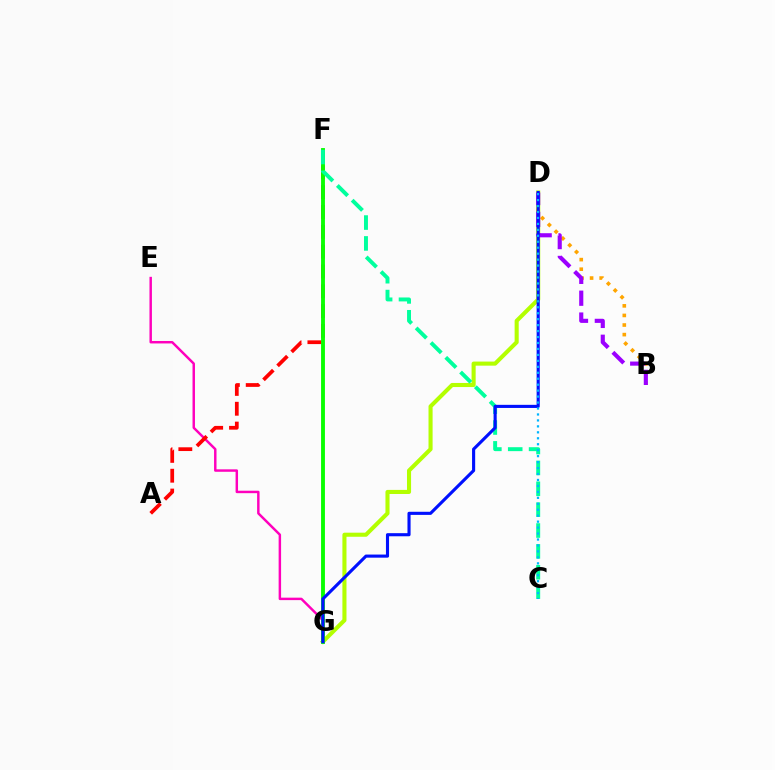{('D', 'G'): [{'color': '#b3ff00', 'line_style': 'solid', 'thickness': 2.94}, {'color': '#0010ff', 'line_style': 'solid', 'thickness': 2.24}], ('E', 'G'): [{'color': '#ff00bd', 'line_style': 'solid', 'thickness': 1.77}], ('A', 'F'): [{'color': '#ff0000', 'line_style': 'dashed', 'thickness': 2.69}], ('B', 'D'): [{'color': '#ffa500', 'line_style': 'dotted', 'thickness': 2.61}, {'color': '#9b00ff', 'line_style': 'dashed', 'thickness': 2.97}], ('F', 'G'): [{'color': '#08ff00', 'line_style': 'solid', 'thickness': 2.78}], ('C', 'F'): [{'color': '#00ff9d', 'line_style': 'dashed', 'thickness': 2.83}], ('C', 'D'): [{'color': '#00b5ff', 'line_style': 'dotted', 'thickness': 1.62}]}